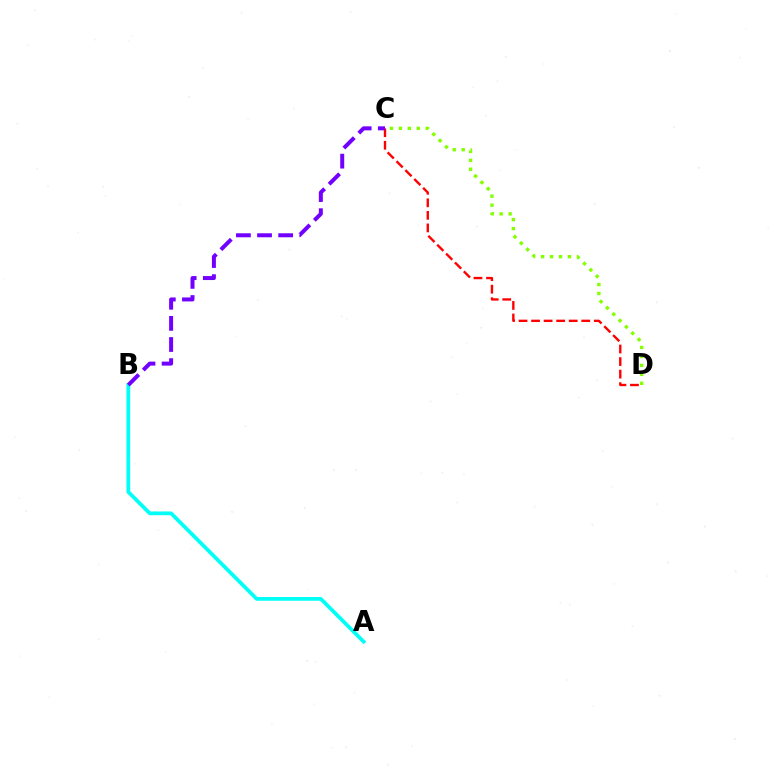{('A', 'B'): [{'color': '#00fff6', 'line_style': 'solid', 'thickness': 2.7}], ('C', 'D'): [{'color': '#ff0000', 'line_style': 'dashed', 'thickness': 1.7}, {'color': '#84ff00', 'line_style': 'dotted', 'thickness': 2.43}], ('B', 'C'): [{'color': '#7200ff', 'line_style': 'dashed', 'thickness': 2.87}]}